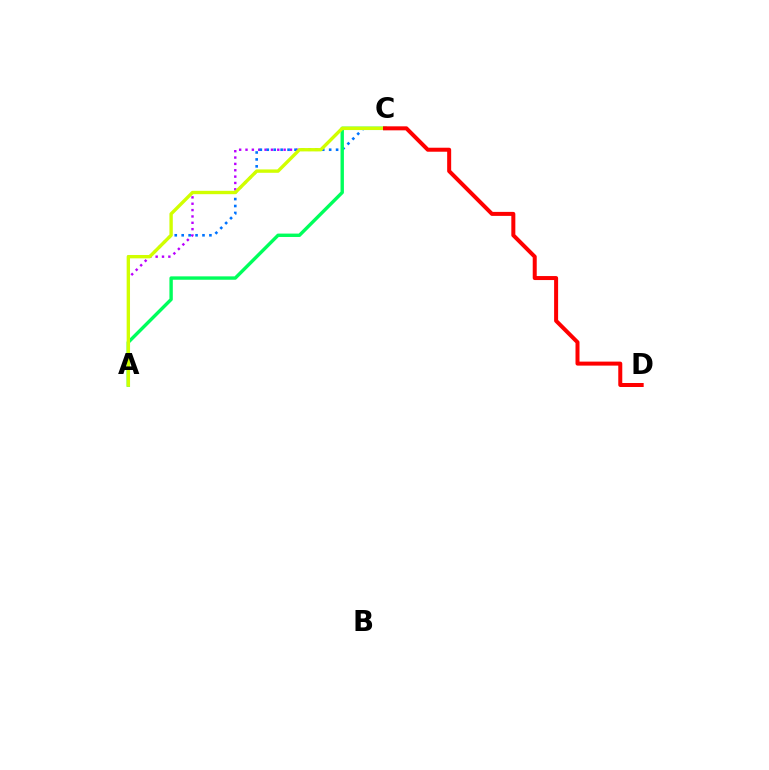{('A', 'C'): [{'color': '#b900ff', 'line_style': 'dotted', 'thickness': 1.73}, {'color': '#0074ff', 'line_style': 'dotted', 'thickness': 1.88}, {'color': '#00ff5c', 'line_style': 'solid', 'thickness': 2.44}, {'color': '#d1ff00', 'line_style': 'solid', 'thickness': 2.42}], ('C', 'D'): [{'color': '#ff0000', 'line_style': 'solid', 'thickness': 2.88}]}